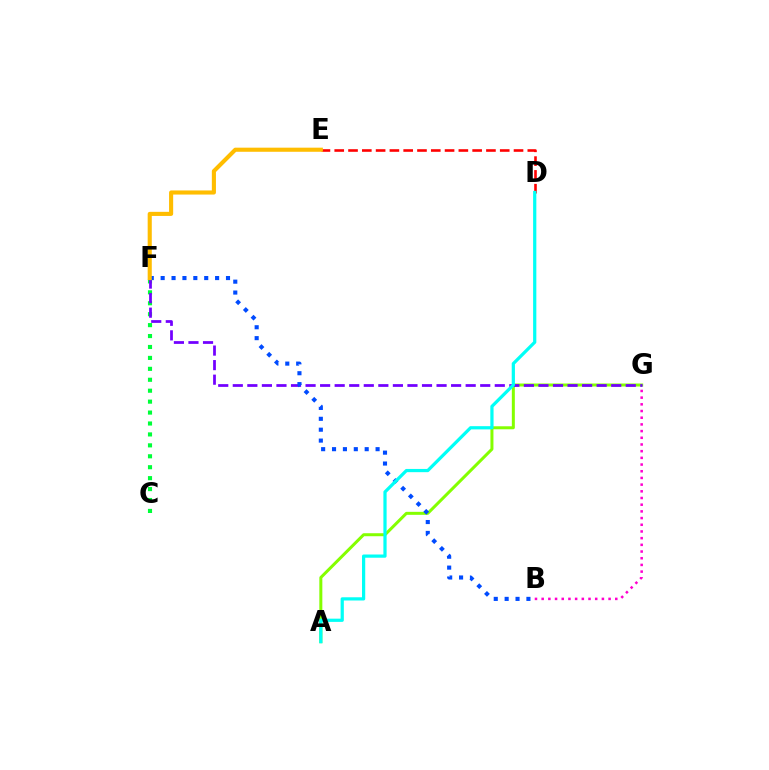{('B', 'G'): [{'color': '#ff00cf', 'line_style': 'dotted', 'thickness': 1.82}], ('A', 'G'): [{'color': '#84ff00', 'line_style': 'solid', 'thickness': 2.16}], ('C', 'F'): [{'color': '#00ff39', 'line_style': 'dotted', 'thickness': 2.97}], ('F', 'G'): [{'color': '#7200ff', 'line_style': 'dashed', 'thickness': 1.98}], ('B', 'F'): [{'color': '#004bff', 'line_style': 'dotted', 'thickness': 2.96}], ('D', 'E'): [{'color': '#ff0000', 'line_style': 'dashed', 'thickness': 1.87}], ('E', 'F'): [{'color': '#ffbd00', 'line_style': 'solid', 'thickness': 2.96}], ('A', 'D'): [{'color': '#00fff6', 'line_style': 'solid', 'thickness': 2.32}]}